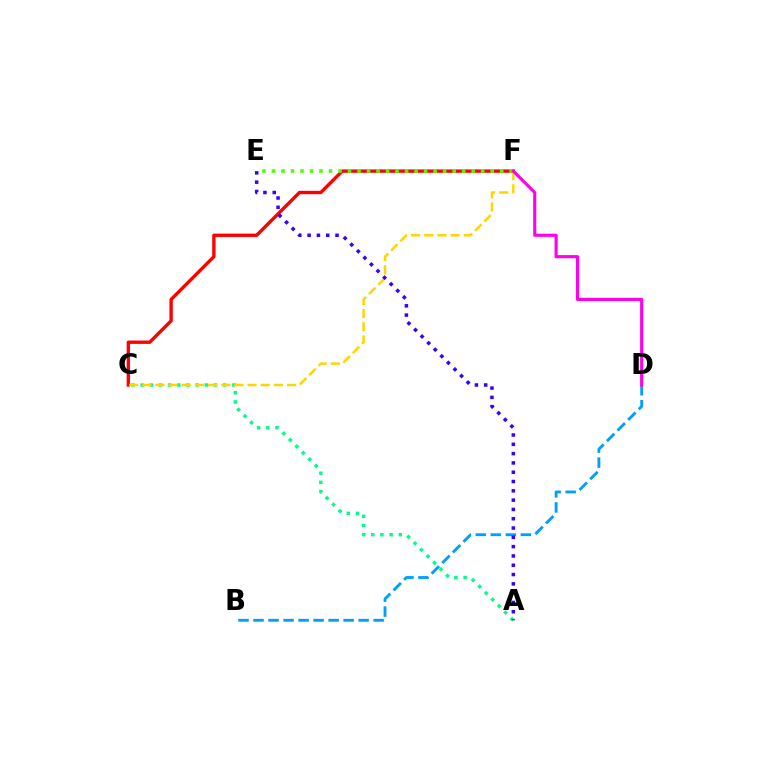{('C', 'F'): [{'color': '#ff0000', 'line_style': 'solid', 'thickness': 2.42}, {'color': '#ffd500', 'line_style': 'dashed', 'thickness': 1.79}], ('B', 'D'): [{'color': '#009eff', 'line_style': 'dashed', 'thickness': 2.04}], ('A', 'C'): [{'color': '#00ff86', 'line_style': 'dotted', 'thickness': 2.49}], ('E', 'F'): [{'color': '#4fff00', 'line_style': 'dotted', 'thickness': 2.58}], ('D', 'F'): [{'color': '#ff00ed', 'line_style': 'solid', 'thickness': 2.25}], ('A', 'E'): [{'color': '#3700ff', 'line_style': 'dotted', 'thickness': 2.53}]}